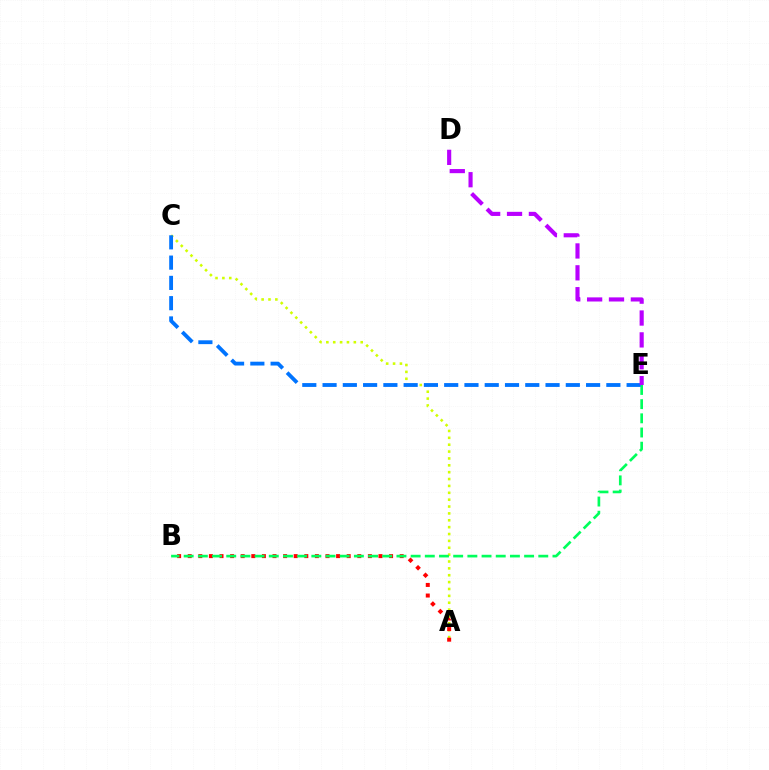{('A', 'C'): [{'color': '#d1ff00', 'line_style': 'dotted', 'thickness': 1.87}], ('A', 'B'): [{'color': '#ff0000', 'line_style': 'dotted', 'thickness': 2.88}], ('B', 'E'): [{'color': '#00ff5c', 'line_style': 'dashed', 'thickness': 1.93}], ('C', 'E'): [{'color': '#0074ff', 'line_style': 'dashed', 'thickness': 2.75}], ('D', 'E'): [{'color': '#b900ff', 'line_style': 'dashed', 'thickness': 2.97}]}